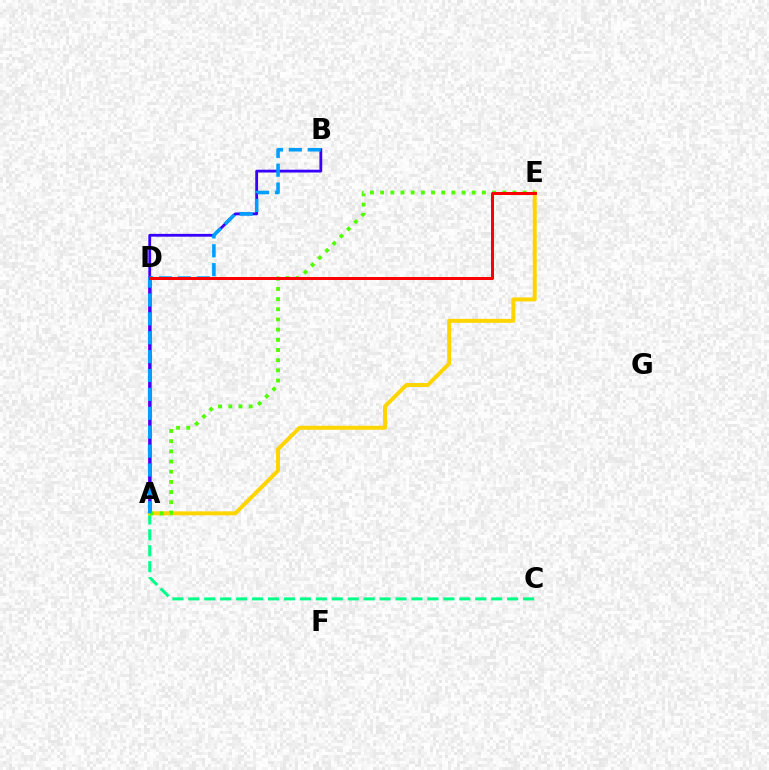{('A', 'C'): [{'color': '#00ff86', 'line_style': 'dashed', 'thickness': 2.17}], ('A', 'D'): [{'color': '#ff00ed', 'line_style': 'solid', 'thickness': 2.58}], ('A', 'B'): [{'color': '#3700ff', 'line_style': 'solid', 'thickness': 2.02}, {'color': '#009eff', 'line_style': 'dashed', 'thickness': 2.57}], ('A', 'E'): [{'color': '#ffd500', 'line_style': 'solid', 'thickness': 2.86}, {'color': '#4fff00', 'line_style': 'dotted', 'thickness': 2.77}], ('D', 'E'): [{'color': '#ff0000', 'line_style': 'solid', 'thickness': 2.16}]}